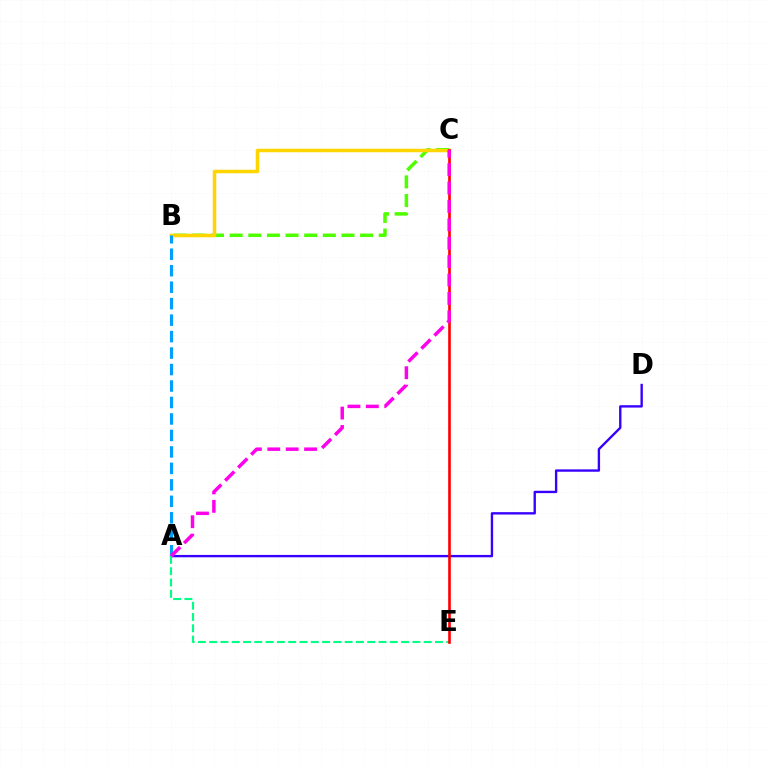{('A', 'D'): [{'color': '#3700ff', 'line_style': 'solid', 'thickness': 1.7}], ('B', 'C'): [{'color': '#4fff00', 'line_style': 'dashed', 'thickness': 2.53}, {'color': '#ffd500', 'line_style': 'solid', 'thickness': 2.52}], ('A', 'B'): [{'color': '#009eff', 'line_style': 'dashed', 'thickness': 2.24}], ('A', 'E'): [{'color': '#00ff86', 'line_style': 'dashed', 'thickness': 1.53}], ('C', 'E'): [{'color': '#ff0000', 'line_style': 'solid', 'thickness': 1.9}], ('A', 'C'): [{'color': '#ff00ed', 'line_style': 'dashed', 'thickness': 2.5}]}